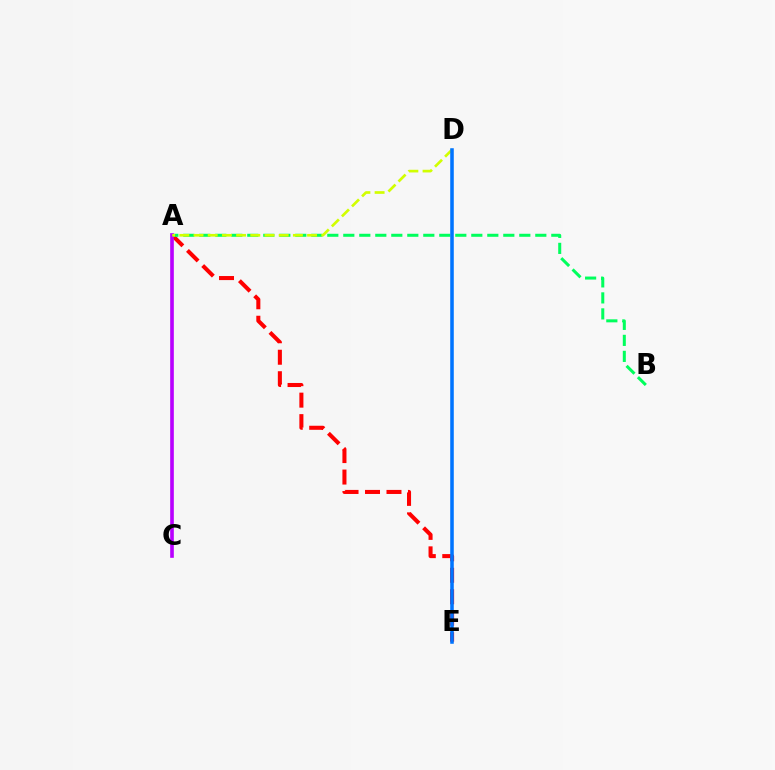{('A', 'E'): [{'color': '#ff0000', 'line_style': 'dashed', 'thickness': 2.92}], ('A', 'B'): [{'color': '#00ff5c', 'line_style': 'dashed', 'thickness': 2.17}], ('A', 'C'): [{'color': '#b900ff', 'line_style': 'solid', 'thickness': 2.62}], ('A', 'D'): [{'color': '#d1ff00', 'line_style': 'dashed', 'thickness': 1.93}], ('D', 'E'): [{'color': '#0074ff', 'line_style': 'solid', 'thickness': 2.55}]}